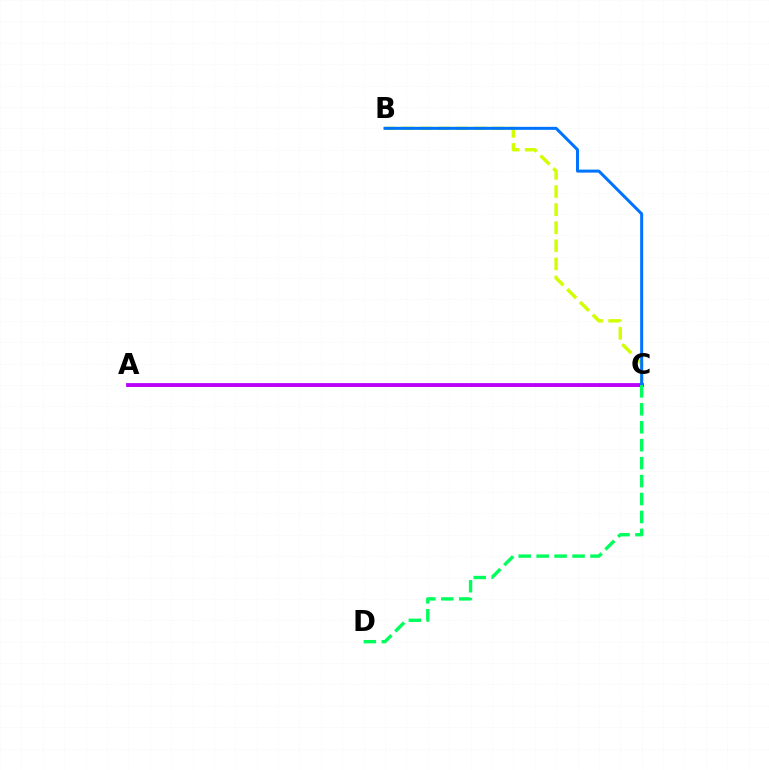{('A', 'C'): [{'color': '#ff0000', 'line_style': 'solid', 'thickness': 1.87}, {'color': '#b900ff', 'line_style': 'solid', 'thickness': 2.74}], ('B', 'C'): [{'color': '#d1ff00', 'line_style': 'dashed', 'thickness': 2.46}, {'color': '#0074ff', 'line_style': 'solid', 'thickness': 2.16}], ('C', 'D'): [{'color': '#00ff5c', 'line_style': 'dashed', 'thickness': 2.44}]}